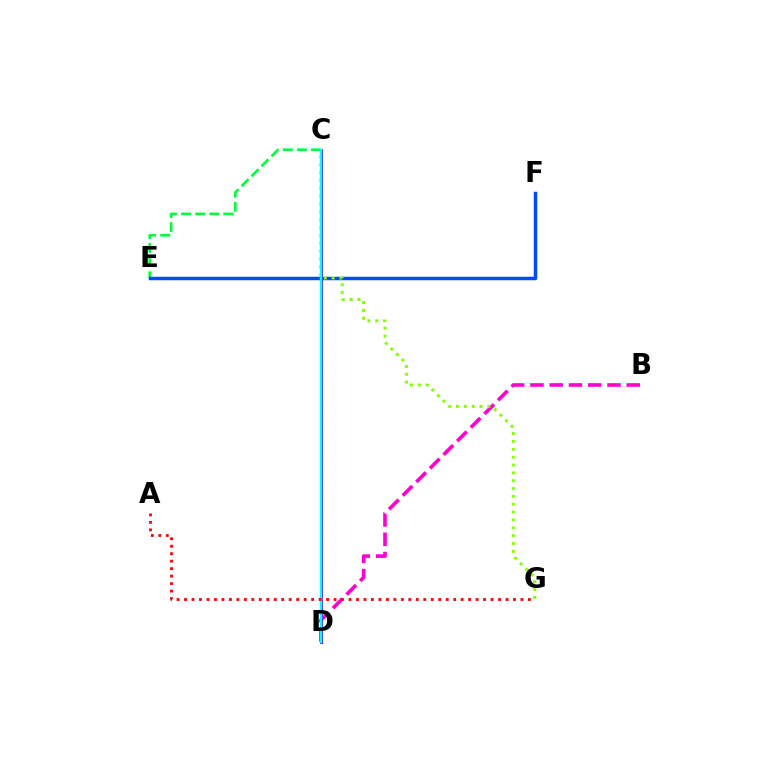{('B', 'D'): [{'color': '#ff00cf', 'line_style': 'dashed', 'thickness': 2.62}], ('C', 'E'): [{'color': '#00ff39', 'line_style': 'dashed', 'thickness': 1.91}], ('C', 'D'): [{'color': '#ffbd00', 'line_style': 'dashed', 'thickness': 1.9}, {'color': '#7200ff', 'line_style': 'solid', 'thickness': 2.1}, {'color': '#00fff6', 'line_style': 'solid', 'thickness': 1.77}], ('E', 'F'): [{'color': '#004bff', 'line_style': 'solid', 'thickness': 2.5}], ('C', 'G'): [{'color': '#84ff00', 'line_style': 'dotted', 'thickness': 2.13}], ('A', 'G'): [{'color': '#ff0000', 'line_style': 'dotted', 'thickness': 2.03}]}